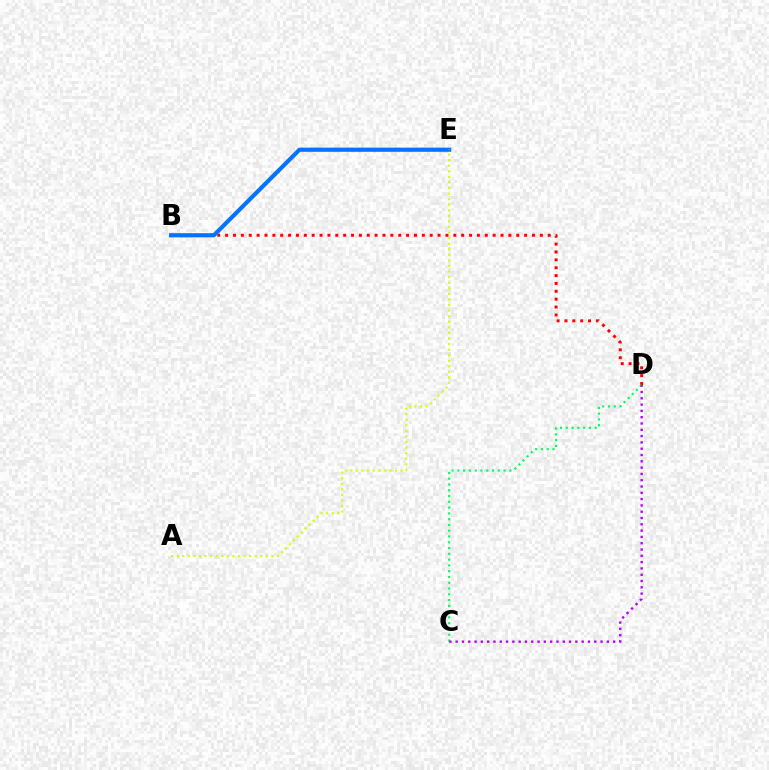{('B', 'D'): [{'color': '#ff0000', 'line_style': 'dotted', 'thickness': 2.14}], ('B', 'E'): [{'color': '#0074ff', 'line_style': 'solid', 'thickness': 2.98}], ('C', 'D'): [{'color': '#00ff5c', 'line_style': 'dotted', 'thickness': 1.57}, {'color': '#b900ff', 'line_style': 'dotted', 'thickness': 1.71}], ('A', 'E'): [{'color': '#d1ff00', 'line_style': 'dotted', 'thickness': 1.51}]}